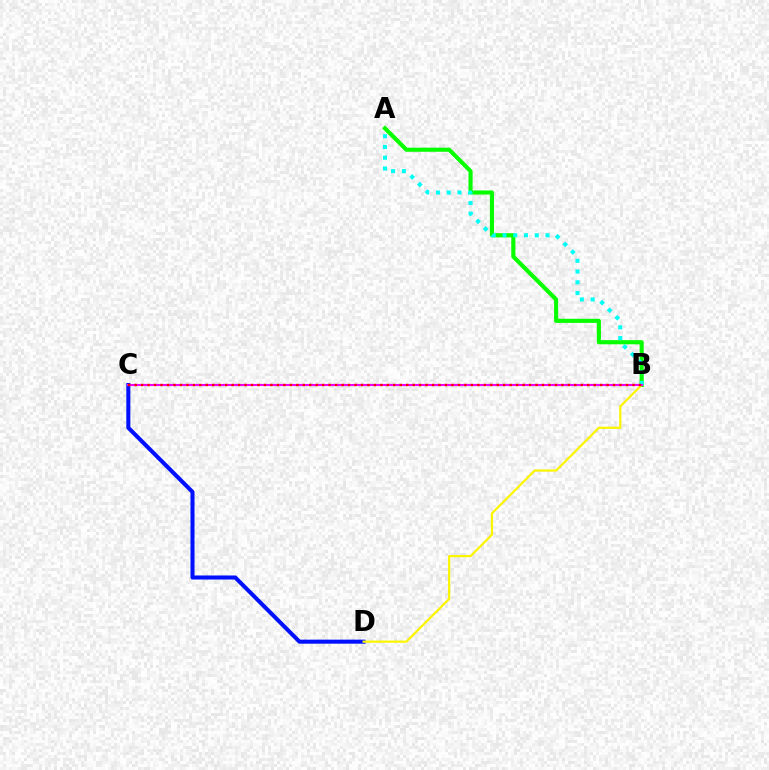{('C', 'D'): [{'color': '#0010ff', 'line_style': 'solid', 'thickness': 2.92}], ('A', 'B'): [{'color': '#08ff00', 'line_style': 'solid', 'thickness': 2.97}, {'color': '#00fff6', 'line_style': 'dotted', 'thickness': 2.92}], ('B', 'D'): [{'color': '#fcf500', 'line_style': 'solid', 'thickness': 1.6}], ('B', 'C'): [{'color': '#ee00ff', 'line_style': 'solid', 'thickness': 1.51}, {'color': '#ff0000', 'line_style': 'dotted', 'thickness': 1.76}]}